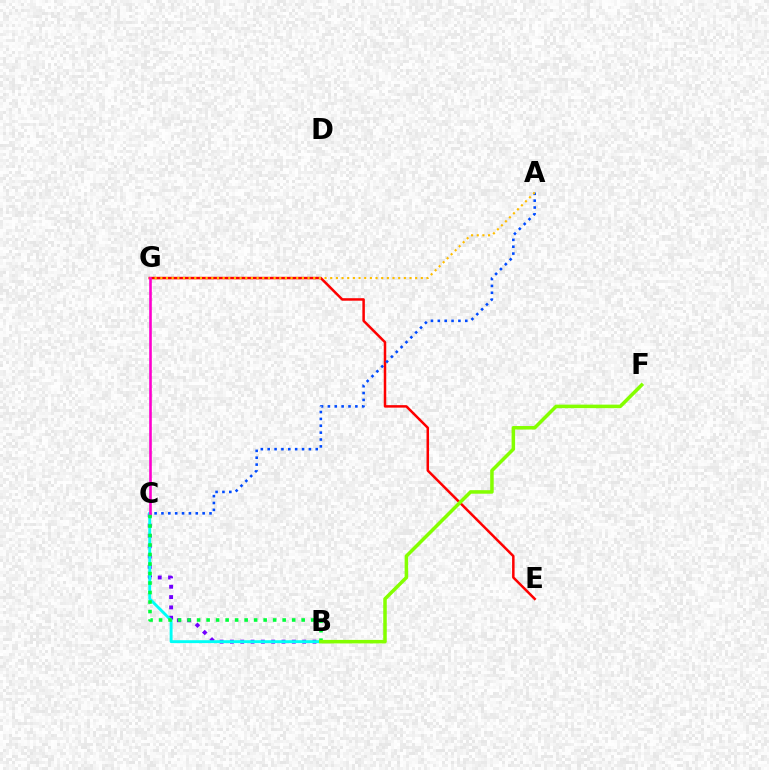{('E', 'G'): [{'color': '#ff0000', 'line_style': 'solid', 'thickness': 1.8}], ('B', 'C'): [{'color': '#7200ff', 'line_style': 'dotted', 'thickness': 2.8}, {'color': '#00fff6', 'line_style': 'solid', 'thickness': 2.09}, {'color': '#00ff39', 'line_style': 'dotted', 'thickness': 2.58}], ('A', 'C'): [{'color': '#004bff', 'line_style': 'dotted', 'thickness': 1.87}], ('A', 'G'): [{'color': '#ffbd00', 'line_style': 'dotted', 'thickness': 1.54}], ('C', 'G'): [{'color': '#ff00cf', 'line_style': 'solid', 'thickness': 1.88}], ('B', 'F'): [{'color': '#84ff00', 'line_style': 'solid', 'thickness': 2.53}]}